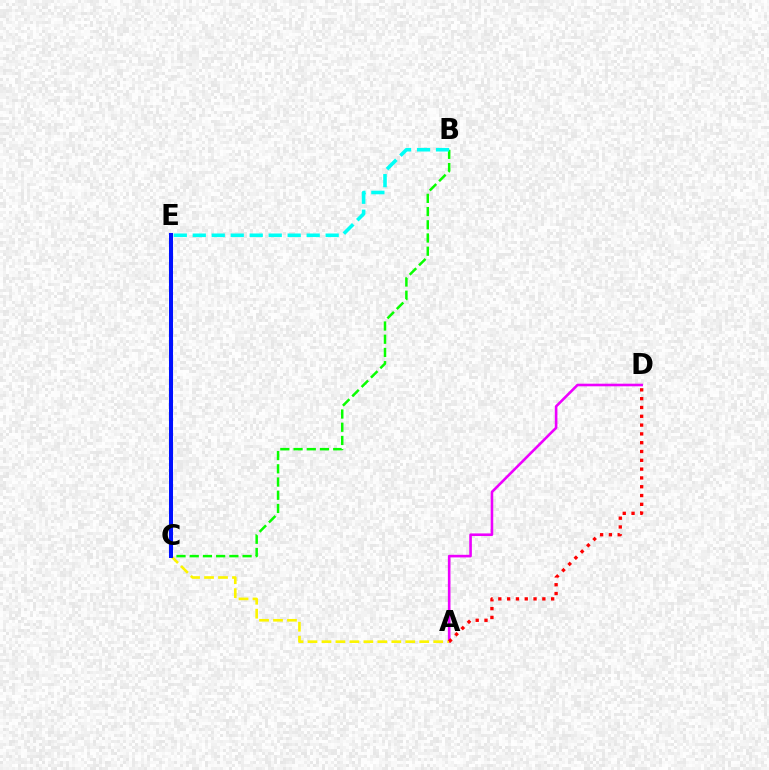{('A', 'D'): [{'color': '#ee00ff', 'line_style': 'solid', 'thickness': 1.88}, {'color': '#ff0000', 'line_style': 'dotted', 'thickness': 2.39}], ('A', 'C'): [{'color': '#fcf500', 'line_style': 'dashed', 'thickness': 1.9}], ('B', 'C'): [{'color': '#08ff00', 'line_style': 'dashed', 'thickness': 1.8}], ('C', 'E'): [{'color': '#0010ff', 'line_style': 'solid', 'thickness': 2.9}], ('B', 'E'): [{'color': '#00fff6', 'line_style': 'dashed', 'thickness': 2.58}]}